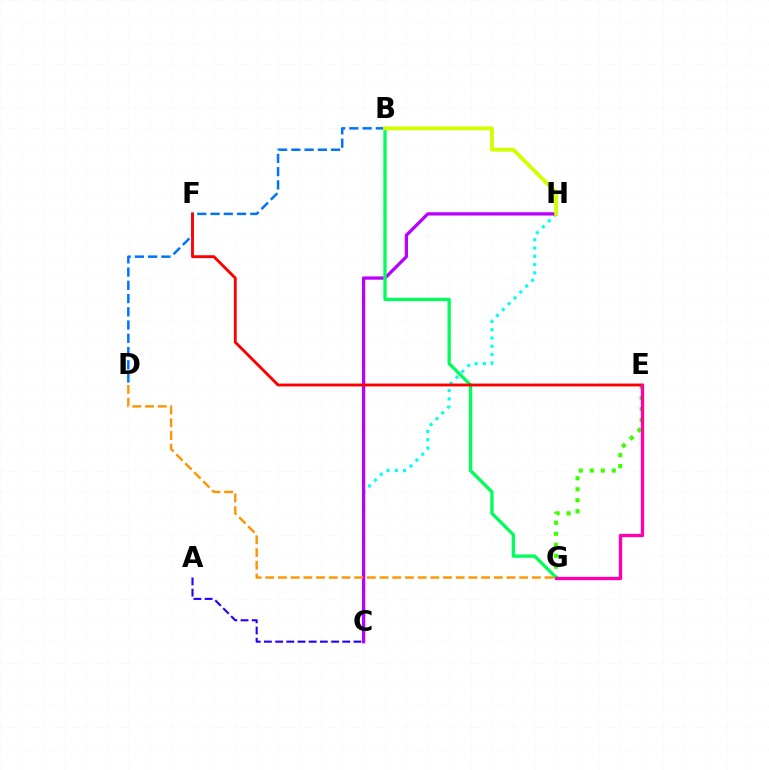{('B', 'D'): [{'color': '#0074ff', 'line_style': 'dashed', 'thickness': 1.8}], ('C', 'H'): [{'color': '#00fff6', 'line_style': 'dotted', 'thickness': 2.25}, {'color': '#b900ff', 'line_style': 'solid', 'thickness': 2.36}], ('A', 'C'): [{'color': '#2500ff', 'line_style': 'dashed', 'thickness': 1.52}], ('E', 'G'): [{'color': '#3dff00', 'line_style': 'dotted', 'thickness': 2.99}, {'color': '#ff00ac', 'line_style': 'solid', 'thickness': 2.4}], ('B', 'G'): [{'color': '#00ff5c', 'line_style': 'solid', 'thickness': 2.39}], ('D', 'G'): [{'color': '#ff9400', 'line_style': 'dashed', 'thickness': 1.72}], ('B', 'H'): [{'color': '#d1ff00', 'line_style': 'solid', 'thickness': 2.76}], ('E', 'F'): [{'color': '#ff0000', 'line_style': 'solid', 'thickness': 2.07}]}